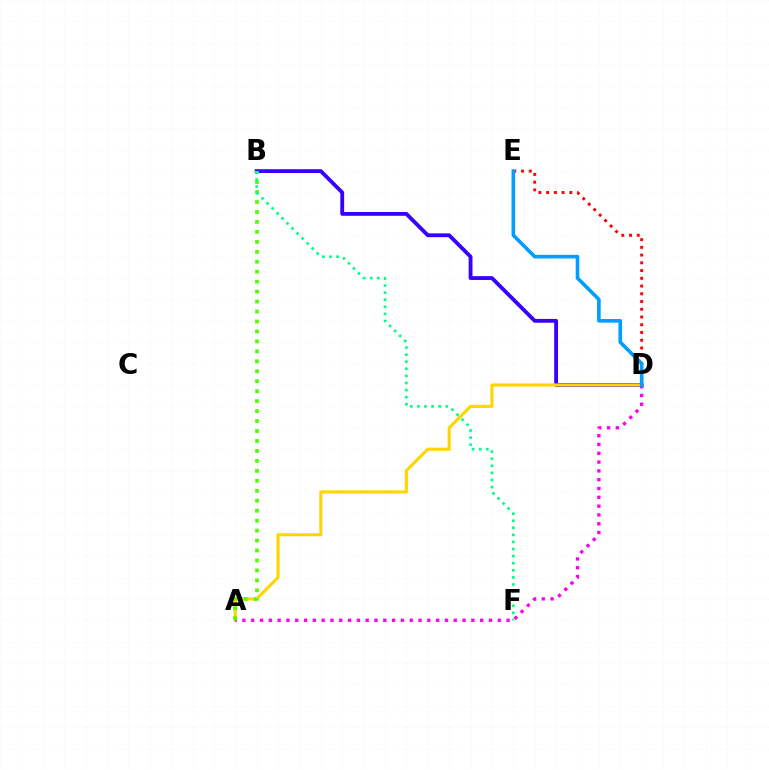{('B', 'D'): [{'color': '#3700ff', 'line_style': 'solid', 'thickness': 2.75}], ('A', 'D'): [{'color': '#ffd500', 'line_style': 'solid', 'thickness': 2.24}, {'color': '#ff00ed', 'line_style': 'dotted', 'thickness': 2.39}], ('A', 'B'): [{'color': '#4fff00', 'line_style': 'dotted', 'thickness': 2.71}], ('D', 'E'): [{'color': '#ff0000', 'line_style': 'dotted', 'thickness': 2.1}, {'color': '#009eff', 'line_style': 'solid', 'thickness': 2.61}], ('B', 'F'): [{'color': '#00ff86', 'line_style': 'dotted', 'thickness': 1.93}]}